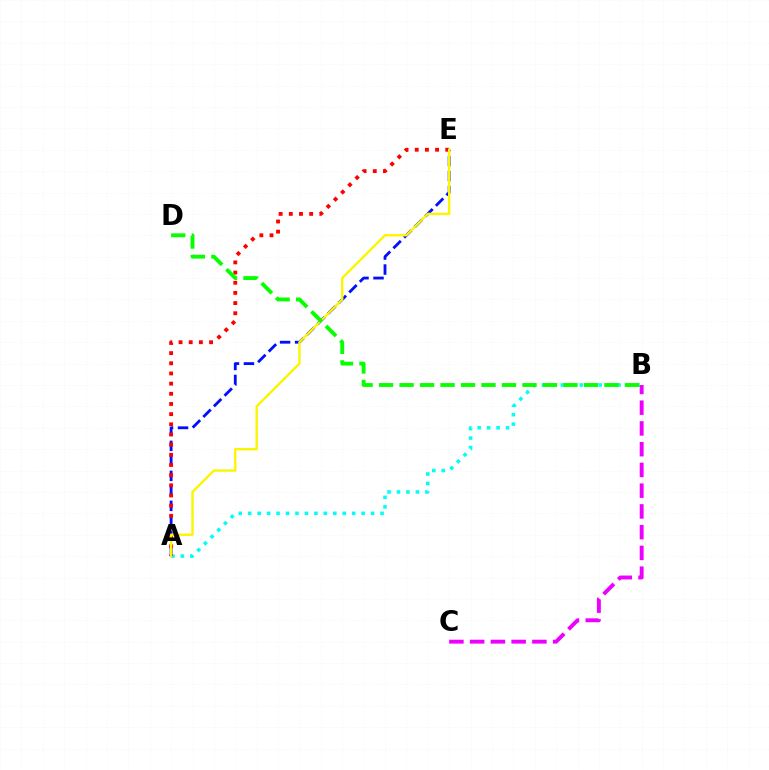{('A', 'B'): [{'color': '#00fff6', 'line_style': 'dotted', 'thickness': 2.57}], ('A', 'E'): [{'color': '#0010ff', 'line_style': 'dashed', 'thickness': 2.04}, {'color': '#ff0000', 'line_style': 'dotted', 'thickness': 2.76}, {'color': '#fcf500', 'line_style': 'solid', 'thickness': 1.71}], ('B', 'D'): [{'color': '#08ff00', 'line_style': 'dashed', 'thickness': 2.78}], ('B', 'C'): [{'color': '#ee00ff', 'line_style': 'dashed', 'thickness': 2.82}]}